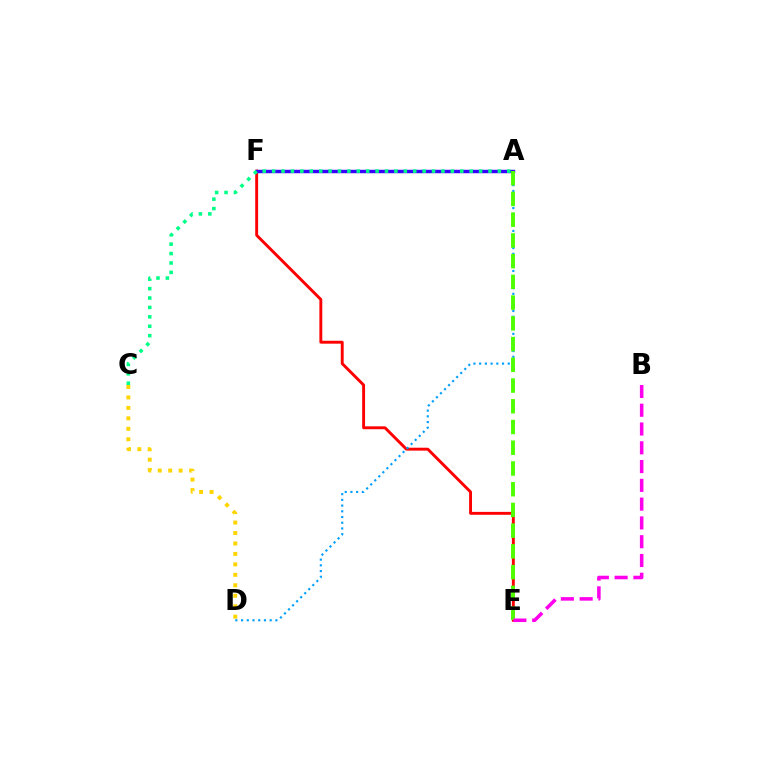{('E', 'F'): [{'color': '#ff0000', 'line_style': 'solid', 'thickness': 2.09}], ('C', 'D'): [{'color': '#ffd500', 'line_style': 'dotted', 'thickness': 2.84}], ('A', 'D'): [{'color': '#009eff', 'line_style': 'dotted', 'thickness': 1.55}], ('A', 'F'): [{'color': '#3700ff', 'line_style': 'solid', 'thickness': 2.47}], ('A', 'E'): [{'color': '#4fff00', 'line_style': 'dashed', 'thickness': 2.82}], ('A', 'C'): [{'color': '#00ff86', 'line_style': 'dotted', 'thickness': 2.56}], ('B', 'E'): [{'color': '#ff00ed', 'line_style': 'dashed', 'thickness': 2.55}]}